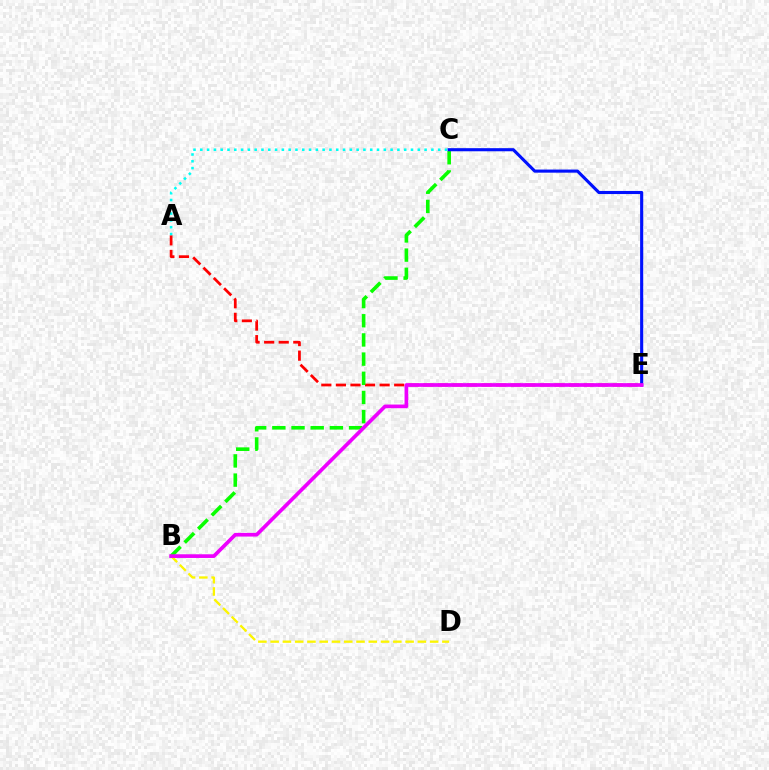{('A', 'E'): [{'color': '#ff0000', 'line_style': 'dashed', 'thickness': 1.98}], ('A', 'C'): [{'color': '#00fff6', 'line_style': 'dotted', 'thickness': 1.85}], ('B', 'D'): [{'color': '#fcf500', 'line_style': 'dashed', 'thickness': 1.67}], ('B', 'C'): [{'color': '#08ff00', 'line_style': 'dashed', 'thickness': 2.61}], ('C', 'E'): [{'color': '#0010ff', 'line_style': 'solid', 'thickness': 2.24}], ('B', 'E'): [{'color': '#ee00ff', 'line_style': 'solid', 'thickness': 2.65}]}